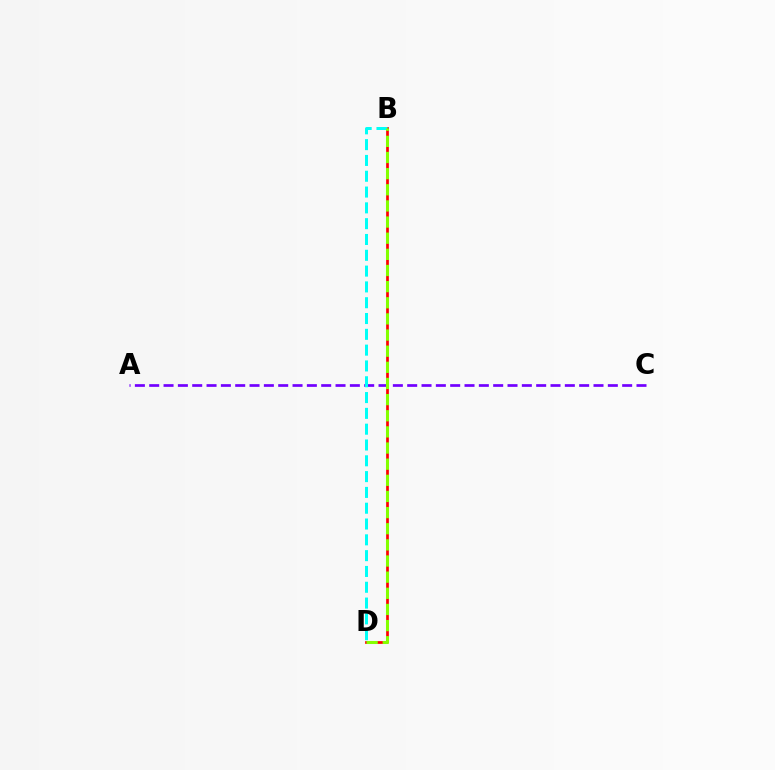{('B', 'D'): [{'color': '#ff0000', 'line_style': 'solid', 'thickness': 1.96}, {'color': '#00fff6', 'line_style': 'dashed', 'thickness': 2.15}, {'color': '#84ff00', 'line_style': 'dashed', 'thickness': 2.19}], ('A', 'C'): [{'color': '#7200ff', 'line_style': 'dashed', 'thickness': 1.95}]}